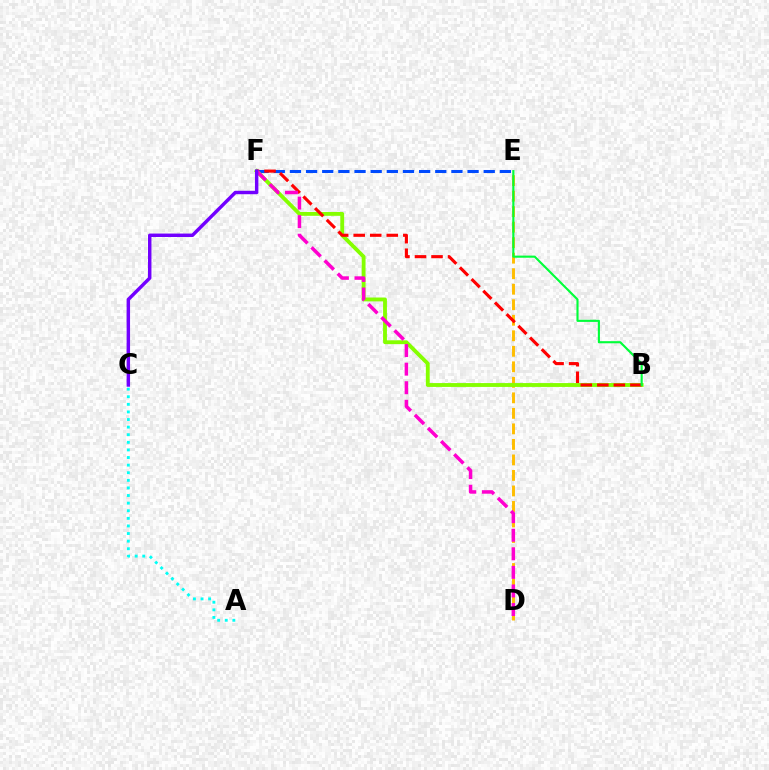{('D', 'E'): [{'color': '#ffbd00', 'line_style': 'dashed', 'thickness': 2.11}], ('E', 'F'): [{'color': '#004bff', 'line_style': 'dashed', 'thickness': 2.19}], ('B', 'F'): [{'color': '#84ff00', 'line_style': 'solid', 'thickness': 2.78}, {'color': '#ff0000', 'line_style': 'dashed', 'thickness': 2.25}], ('A', 'C'): [{'color': '#00fff6', 'line_style': 'dotted', 'thickness': 2.06}], ('D', 'F'): [{'color': '#ff00cf', 'line_style': 'dashed', 'thickness': 2.52}], ('B', 'E'): [{'color': '#00ff39', 'line_style': 'solid', 'thickness': 1.53}], ('C', 'F'): [{'color': '#7200ff', 'line_style': 'solid', 'thickness': 2.47}]}